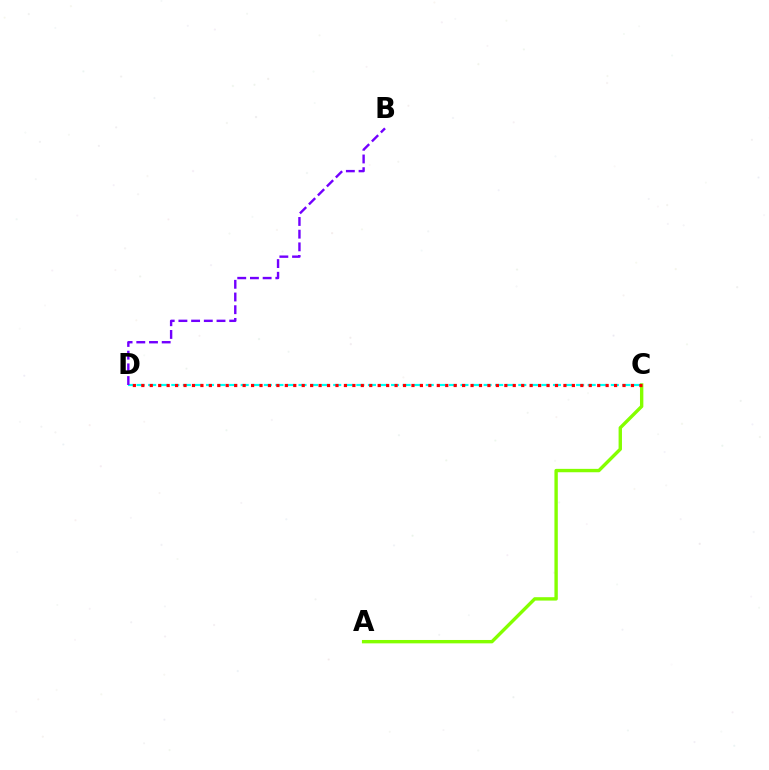{('A', 'C'): [{'color': '#84ff00', 'line_style': 'solid', 'thickness': 2.43}], ('C', 'D'): [{'color': '#00fff6', 'line_style': 'dashed', 'thickness': 1.57}, {'color': '#ff0000', 'line_style': 'dotted', 'thickness': 2.29}], ('B', 'D'): [{'color': '#7200ff', 'line_style': 'dashed', 'thickness': 1.73}]}